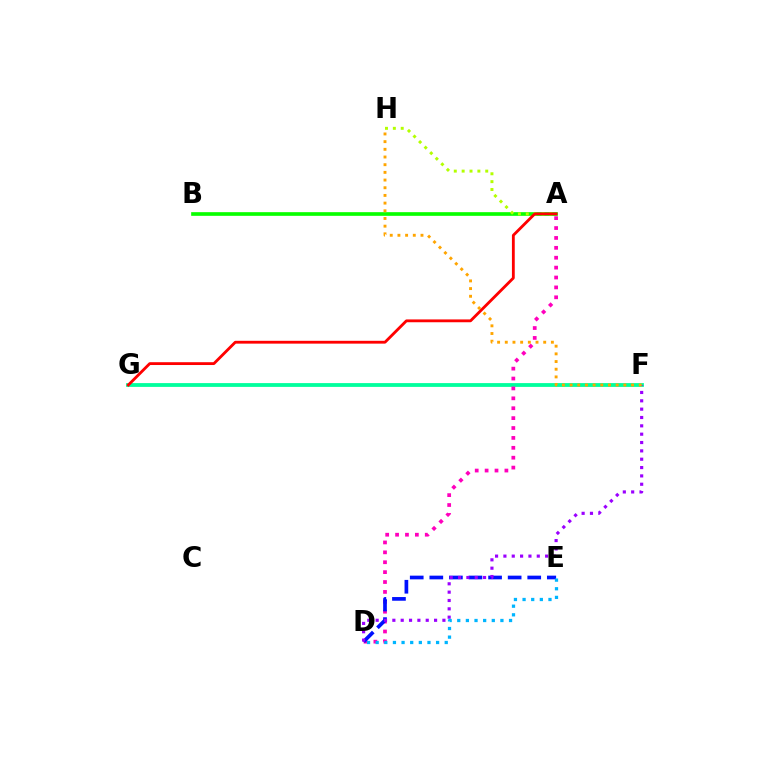{('A', 'B'): [{'color': '#08ff00', 'line_style': 'solid', 'thickness': 2.64}], ('F', 'G'): [{'color': '#00ff9d', 'line_style': 'solid', 'thickness': 2.74}], ('A', 'H'): [{'color': '#b3ff00', 'line_style': 'dotted', 'thickness': 2.14}], ('A', 'D'): [{'color': '#ff00bd', 'line_style': 'dotted', 'thickness': 2.69}], ('A', 'G'): [{'color': '#ff0000', 'line_style': 'solid', 'thickness': 2.03}], ('D', 'E'): [{'color': '#0010ff', 'line_style': 'dashed', 'thickness': 2.66}, {'color': '#00b5ff', 'line_style': 'dotted', 'thickness': 2.35}], ('D', 'F'): [{'color': '#9b00ff', 'line_style': 'dotted', 'thickness': 2.27}], ('F', 'H'): [{'color': '#ffa500', 'line_style': 'dotted', 'thickness': 2.09}]}